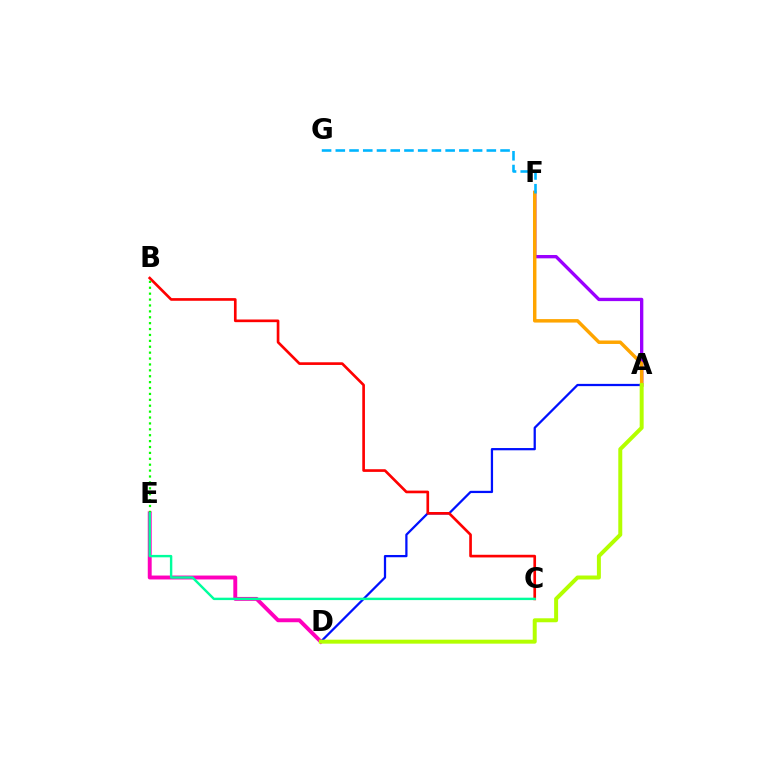{('A', 'D'): [{'color': '#0010ff', 'line_style': 'solid', 'thickness': 1.62}, {'color': '#b3ff00', 'line_style': 'solid', 'thickness': 2.86}], ('D', 'E'): [{'color': '#ff00bd', 'line_style': 'solid', 'thickness': 2.82}], ('A', 'F'): [{'color': '#9b00ff', 'line_style': 'solid', 'thickness': 2.4}, {'color': '#ffa500', 'line_style': 'solid', 'thickness': 2.49}], ('F', 'G'): [{'color': '#00b5ff', 'line_style': 'dashed', 'thickness': 1.87}], ('B', 'C'): [{'color': '#ff0000', 'line_style': 'solid', 'thickness': 1.92}], ('B', 'E'): [{'color': '#08ff00', 'line_style': 'dotted', 'thickness': 1.6}], ('C', 'E'): [{'color': '#00ff9d', 'line_style': 'solid', 'thickness': 1.74}]}